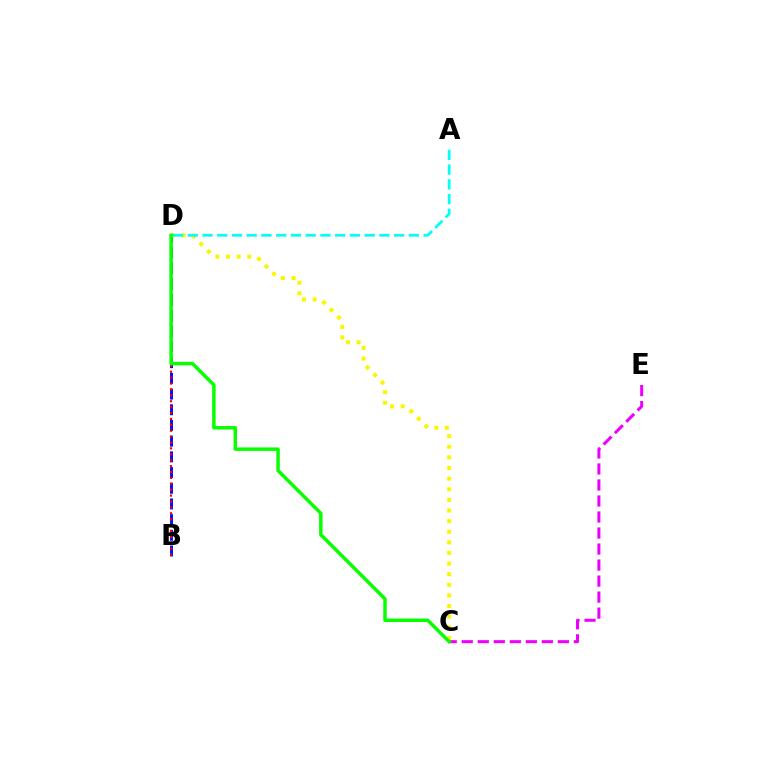{('C', 'E'): [{'color': '#ee00ff', 'line_style': 'dashed', 'thickness': 2.18}], ('B', 'D'): [{'color': '#0010ff', 'line_style': 'dashed', 'thickness': 2.13}, {'color': '#ff0000', 'line_style': 'dotted', 'thickness': 1.6}], ('C', 'D'): [{'color': '#fcf500', 'line_style': 'dotted', 'thickness': 2.89}, {'color': '#08ff00', 'line_style': 'solid', 'thickness': 2.5}], ('A', 'D'): [{'color': '#00fff6', 'line_style': 'dashed', 'thickness': 2.0}]}